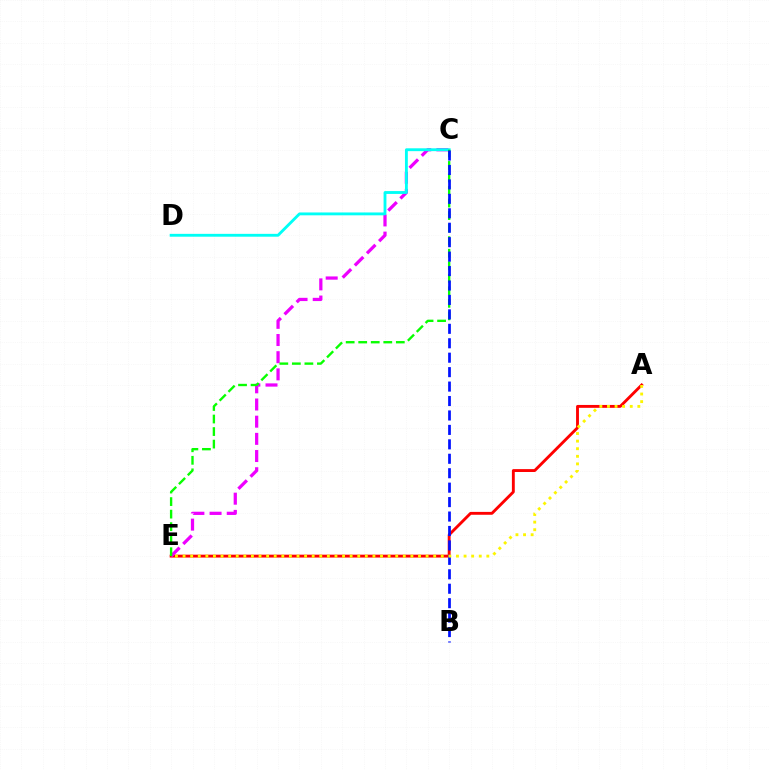{('A', 'E'): [{'color': '#ff0000', 'line_style': 'solid', 'thickness': 2.07}, {'color': '#fcf500', 'line_style': 'dotted', 'thickness': 2.06}], ('C', 'E'): [{'color': '#ee00ff', 'line_style': 'dashed', 'thickness': 2.33}, {'color': '#08ff00', 'line_style': 'dashed', 'thickness': 1.7}], ('C', 'D'): [{'color': '#00fff6', 'line_style': 'solid', 'thickness': 2.05}], ('B', 'C'): [{'color': '#0010ff', 'line_style': 'dashed', 'thickness': 1.96}]}